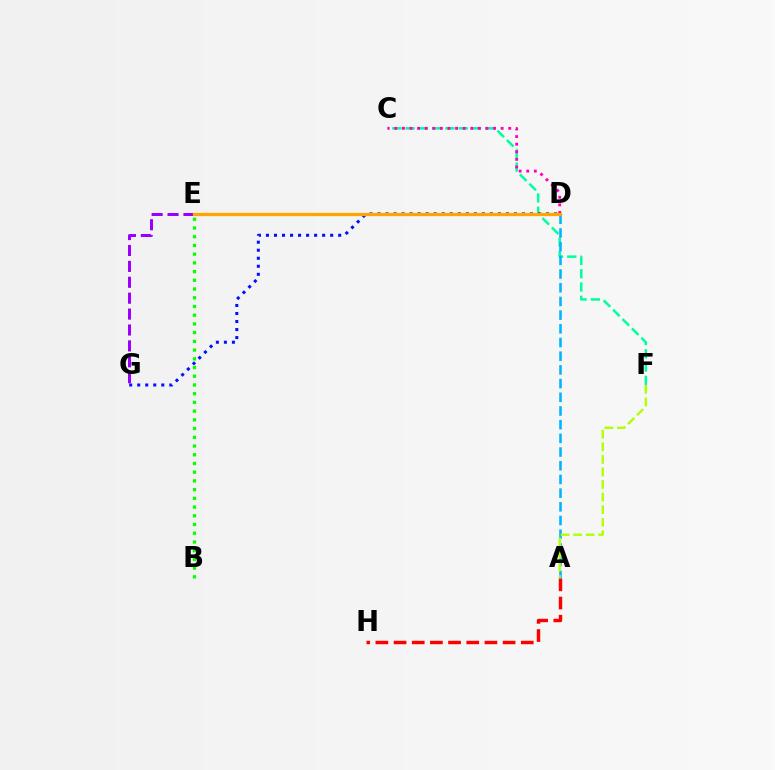{('C', 'F'): [{'color': '#00ff9d', 'line_style': 'dashed', 'thickness': 1.8}], ('B', 'E'): [{'color': '#08ff00', 'line_style': 'dotted', 'thickness': 2.37}], ('A', 'H'): [{'color': '#ff0000', 'line_style': 'dashed', 'thickness': 2.47}], ('A', 'D'): [{'color': '#00b5ff', 'line_style': 'dashed', 'thickness': 1.86}], ('E', 'G'): [{'color': '#9b00ff', 'line_style': 'dashed', 'thickness': 2.16}], ('A', 'F'): [{'color': '#b3ff00', 'line_style': 'dashed', 'thickness': 1.71}], ('C', 'D'): [{'color': '#ff00bd', 'line_style': 'dotted', 'thickness': 2.06}], ('D', 'G'): [{'color': '#0010ff', 'line_style': 'dotted', 'thickness': 2.18}], ('D', 'E'): [{'color': '#ffa500', 'line_style': 'solid', 'thickness': 2.34}]}